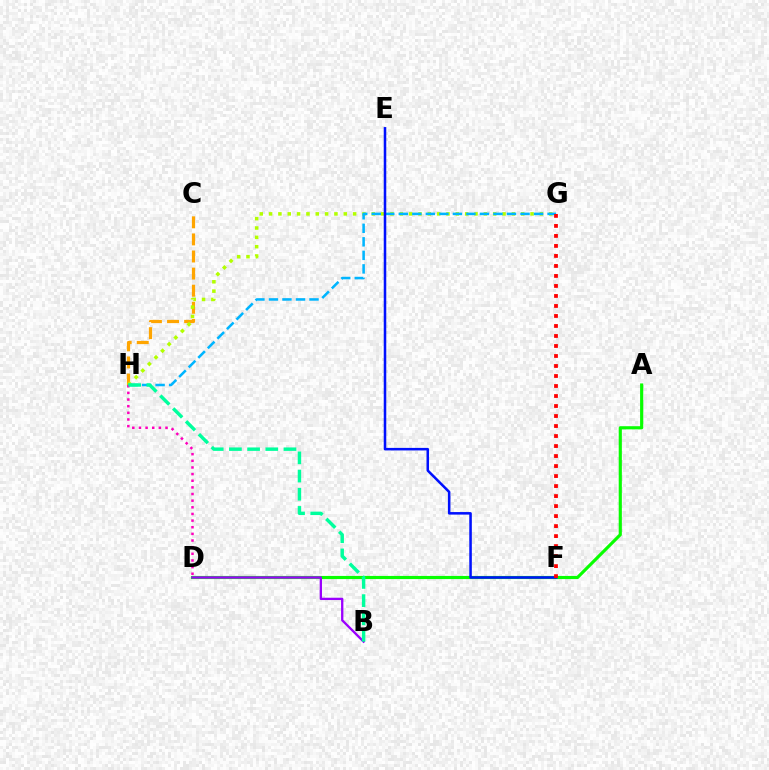{('C', 'H'): [{'color': '#ffa500', 'line_style': 'dashed', 'thickness': 2.32}], ('G', 'H'): [{'color': '#b3ff00', 'line_style': 'dotted', 'thickness': 2.54}, {'color': '#00b5ff', 'line_style': 'dashed', 'thickness': 1.84}], ('A', 'D'): [{'color': '#08ff00', 'line_style': 'solid', 'thickness': 2.26}], ('E', 'F'): [{'color': '#0010ff', 'line_style': 'solid', 'thickness': 1.83}], ('B', 'D'): [{'color': '#9b00ff', 'line_style': 'solid', 'thickness': 1.66}], ('D', 'H'): [{'color': '#ff00bd', 'line_style': 'dotted', 'thickness': 1.8}], ('F', 'G'): [{'color': '#ff0000', 'line_style': 'dotted', 'thickness': 2.72}], ('B', 'H'): [{'color': '#00ff9d', 'line_style': 'dashed', 'thickness': 2.47}]}